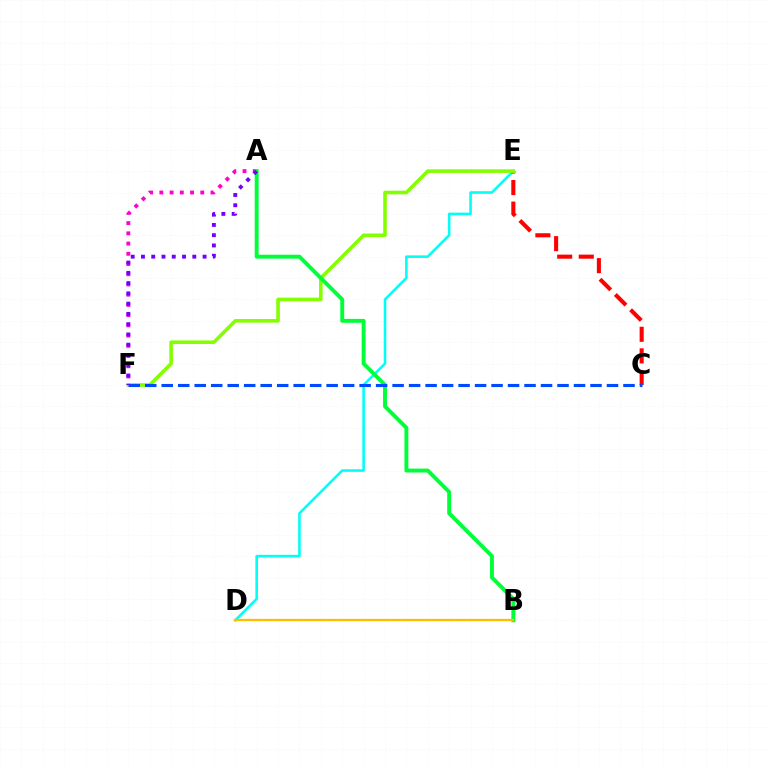{('D', 'E'): [{'color': '#00fff6', 'line_style': 'solid', 'thickness': 1.86}], ('C', 'E'): [{'color': '#ff0000', 'line_style': 'dashed', 'thickness': 2.93}], ('A', 'F'): [{'color': '#ff00cf', 'line_style': 'dotted', 'thickness': 2.78}, {'color': '#7200ff', 'line_style': 'dotted', 'thickness': 2.79}], ('E', 'F'): [{'color': '#84ff00', 'line_style': 'solid', 'thickness': 2.58}], ('A', 'B'): [{'color': '#00ff39', 'line_style': 'solid', 'thickness': 2.81}], ('B', 'D'): [{'color': '#ffbd00', 'line_style': 'solid', 'thickness': 1.64}], ('C', 'F'): [{'color': '#004bff', 'line_style': 'dashed', 'thickness': 2.24}]}